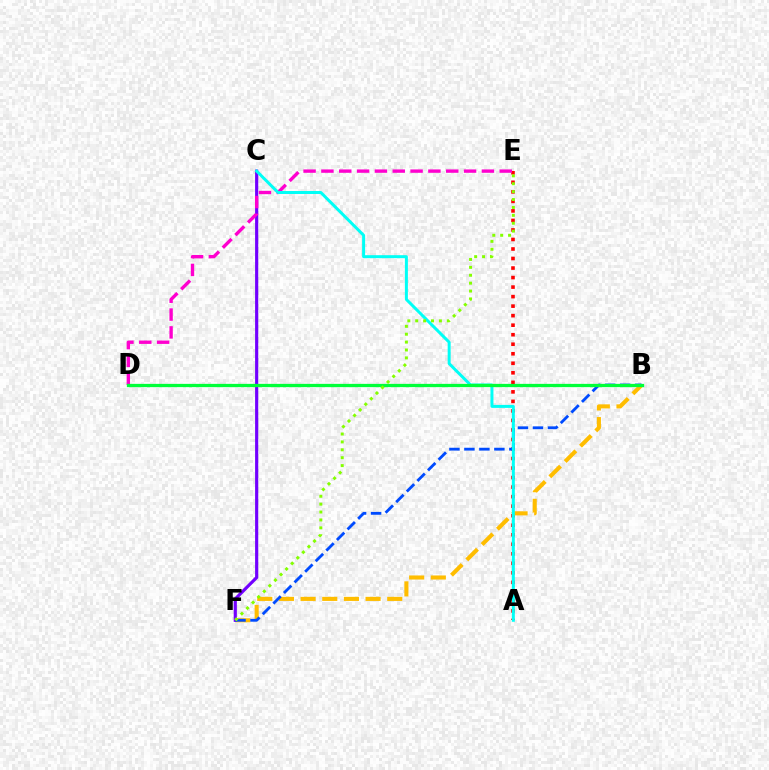{('A', 'E'): [{'color': '#ff0000', 'line_style': 'dotted', 'thickness': 2.59}], ('B', 'F'): [{'color': '#ffbd00', 'line_style': 'dashed', 'thickness': 2.94}, {'color': '#004bff', 'line_style': 'dashed', 'thickness': 2.04}], ('C', 'F'): [{'color': '#7200ff', 'line_style': 'solid', 'thickness': 2.27}], ('D', 'E'): [{'color': '#ff00cf', 'line_style': 'dashed', 'thickness': 2.42}], ('A', 'C'): [{'color': '#00fff6', 'line_style': 'solid', 'thickness': 2.15}], ('B', 'D'): [{'color': '#00ff39', 'line_style': 'solid', 'thickness': 2.36}], ('E', 'F'): [{'color': '#84ff00', 'line_style': 'dotted', 'thickness': 2.15}]}